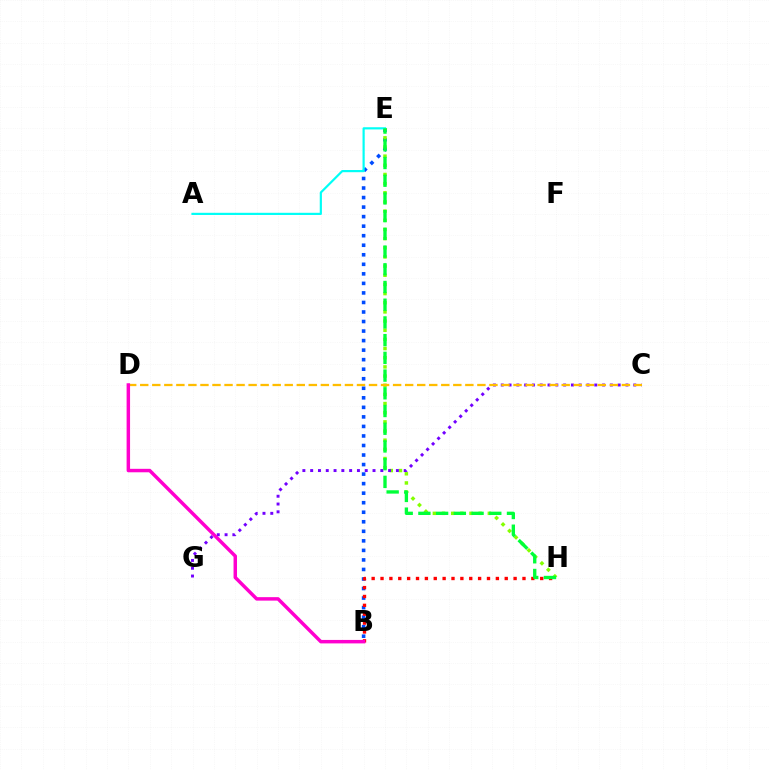{('B', 'E'): [{'color': '#004bff', 'line_style': 'dotted', 'thickness': 2.59}], ('E', 'H'): [{'color': '#84ff00', 'line_style': 'dotted', 'thickness': 2.49}, {'color': '#00ff39', 'line_style': 'dashed', 'thickness': 2.41}], ('C', 'G'): [{'color': '#7200ff', 'line_style': 'dotted', 'thickness': 2.12}], ('C', 'D'): [{'color': '#ffbd00', 'line_style': 'dashed', 'thickness': 1.64}], ('A', 'E'): [{'color': '#00fff6', 'line_style': 'solid', 'thickness': 1.57}], ('B', 'H'): [{'color': '#ff0000', 'line_style': 'dotted', 'thickness': 2.41}], ('B', 'D'): [{'color': '#ff00cf', 'line_style': 'solid', 'thickness': 2.5}]}